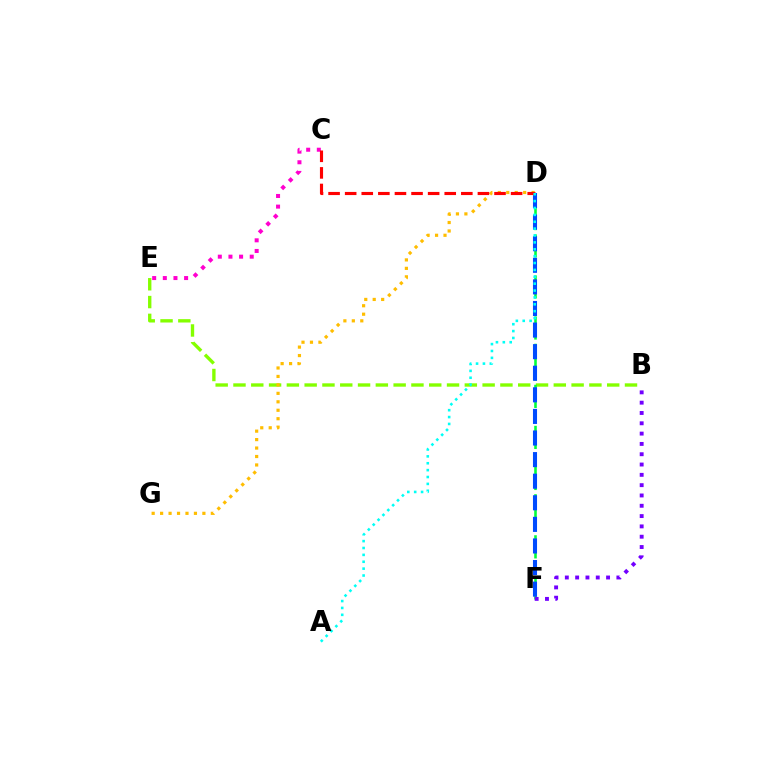{('B', 'E'): [{'color': '#84ff00', 'line_style': 'dashed', 'thickness': 2.42}], ('D', 'F'): [{'color': '#00ff39', 'line_style': 'dashed', 'thickness': 1.86}, {'color': '#004bff', 'line_style': 'dashed', 'thickness': 2.93}], ('D', 'G'): [{'color': '#ffbd00', 'line_style': 'dotted', 'thickness': 2.3}], ('C', 'E'): [{'color': '#ff00cf', 'line_style': 'dotted', 'thickness': 2.89}], ('B', 'F'): [{'color': '#7200ff', 'line_style': 'dotted', 'thickness': 2.8}], ('C', 'D'): [{'color': '#ff0000', 'line_style': 'dashed', 'thickness': 2.25}], ('A', 'D'): [{'color': '#00fff6', 'line_style': 'dotted', 'thickness': 1.87}]}